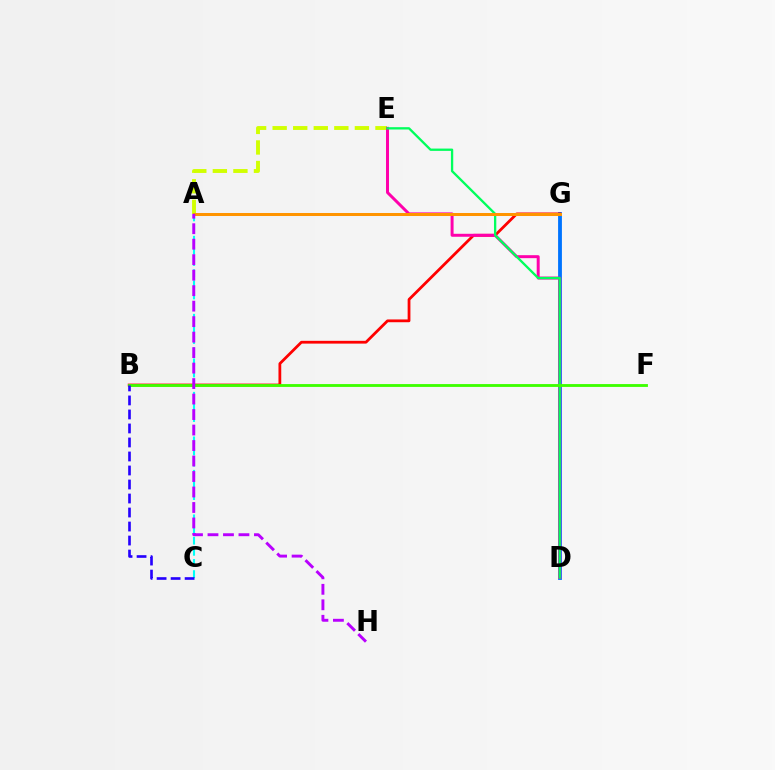{('D', 'G'): [{'color': '#0074ff', 'line_style': 'solid', 'thickness': 2.76}], ('A', 'E'): [{'color': '#d1ff00', 'line_style': 'dashed', 'thickness': 2.79}], ('B', 'G'): [{'color': '#ff0000', 'line_style': 'solid', 'thickness': 2.0}], ('A', 'C'): [{'color': '#00fff6', 'line_style': 'dashed', 'thickness': 1.51}], ('D', 'E'): [{'color': '#ff00ac', 'line_style': 'solid', 'thickness': 2.14}, {'color': '#00ff5c', 'line_style': 'solid', 'thickness': 1.67}], ('A', 'G'): [{'color': '#ff9400', 'line_style': 'solid', 'thickness': 2.17}], ('B', 'F'): [{'color': '#3dff00', 'line_style': 'solid', 'thickness': 2.05}], ('B', 'C'): [{'color': '#2500ff', 'line_style': 'dashed', 'thickness': 1.9}], ('A', 'H'): [{'color': '#b900ff', 'line_style': 'dashed', 'thickness': 2.1}]}